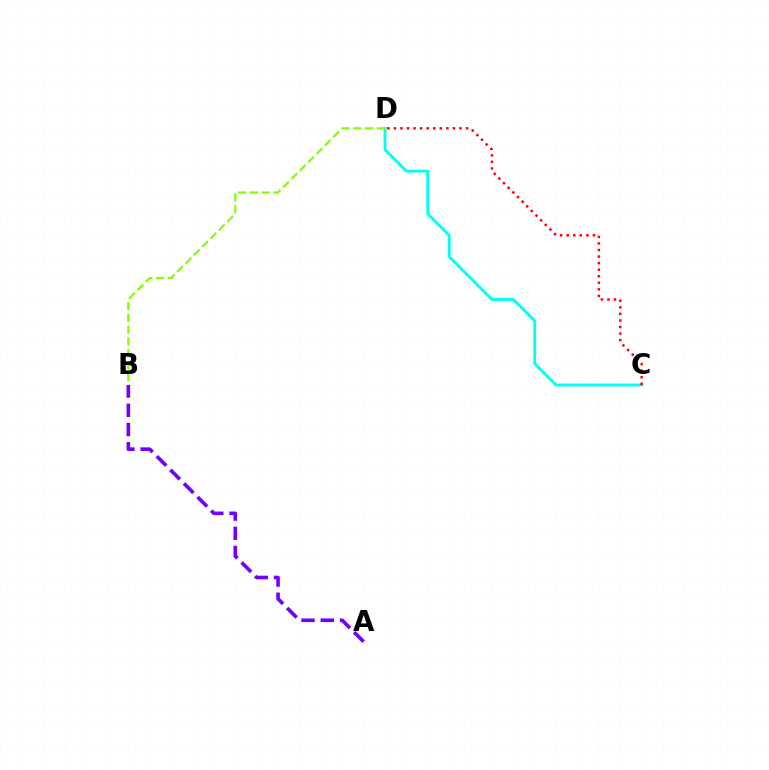{('C', 'D'): [{'color': '#00fff6', 'line_style': 'solid', 'thickness': 2.08}, {'color': '#ff0000', 'line_style': 'dotted', 'thickness': 1.78}], ('B', 'D'): [{'color': '#84ff00', 'line_style': 'dashed', 'thickness': 1.6}], ('A', 'B'): [{'color': '#7200ff', 'line_style': 'dashed', 'thickness': 2.61}]}